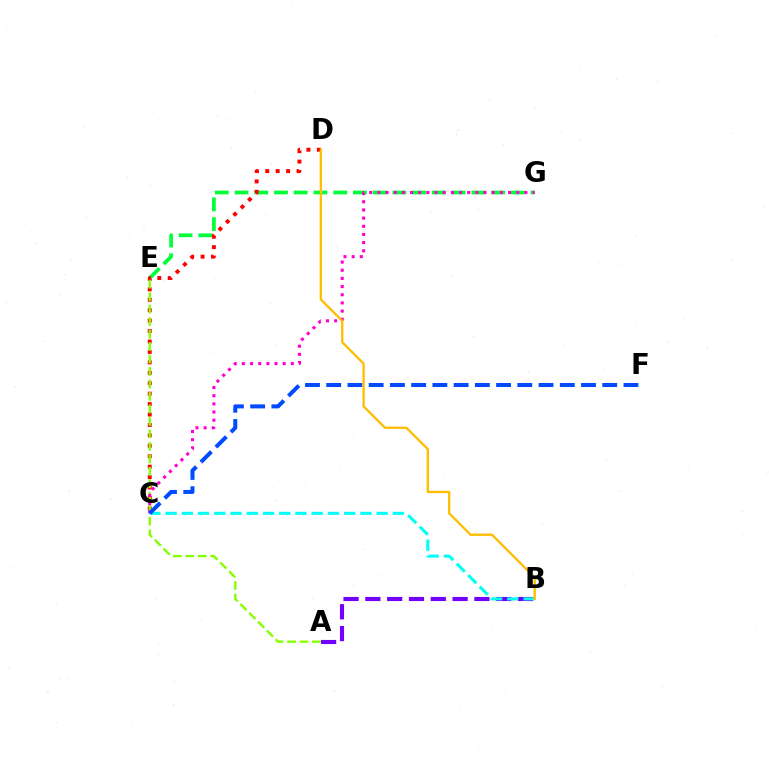{('E', 'G'): [{'color': '#00ff39', 'line_style': 'dashed', 'thickness': 2.68}], ('C', 'D'): [{'color': '#ff0000', 'line_style': 'dotted', 'thickness': 2.83}], ('A', 'E'): [{'color': '#84ff00', 'line_style': 'dashed', 'thickness': 1.69}], ('A', 'B'): [{'color': '#7200ff', 'line_style': 'dashed', 'thickness': 2.96}], ('B', 'C'): [{'color': '#00fff6', 'line_style': 'dashed', 'thickness': 2.21}], ('C', 'G'): [{'color': '#ff00cf', 'line_style': 'dotted', 'thickness': 2.22}], ('C', 'F'): [{'color': '#004bff', 'line_style': 'dashed', 'thickness': 2.88}], ('B', 'D'): [{'color': '#ffbd00', 'line_style': 'solid', 'thickness': 1.66}]}